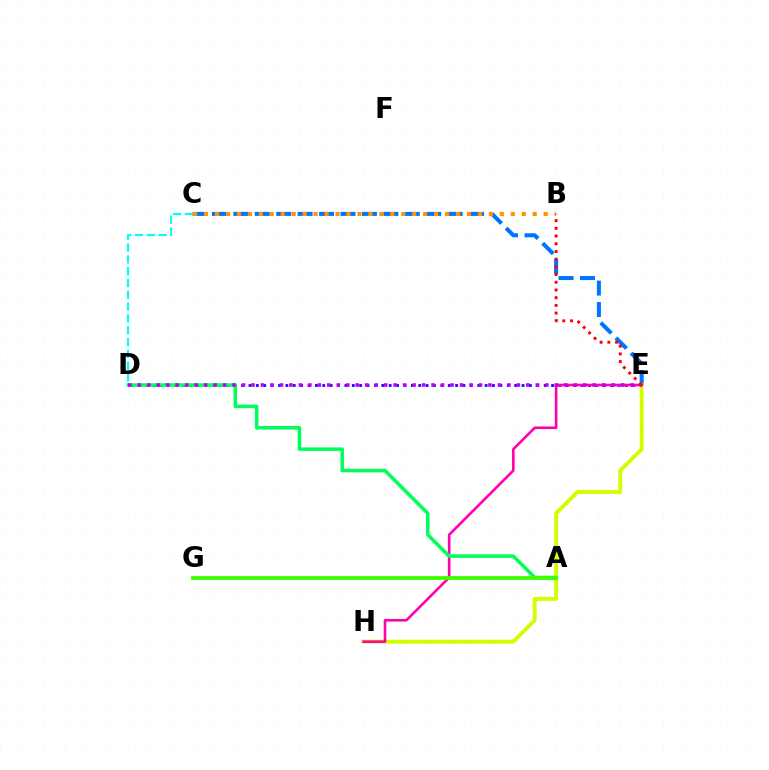{('C', 'E'): [{'color': '#0074ff', 'line_style': 'dashed', 'thickness': 2.91}], ('D', 'E'): [{'color': '#2500ff', 'line_style': 'dotted', 'thickness': 2.01}, {'color': '#b900ff', 'line_style': 'dotted', 'thickness': 2.58}], ('E', 'H'): [{'color': '#d1ff00', 'line_style': 'solid', 'thickness': 2.81}, {'color': '#ff00ac', 'line_style': 'solid', 'thickness': 1.88}], ('B', 'C'): [{'color': '#ff9400', 'line_style': 'dotted', 'thickness': 2.98}], ('A', 'D'): [{'color': '#00ff5c', 'line_style': 'solid', 'thickness': 2.53}], ('B', 'E'): [{'color': '#ff0000', 'line_style': 'dotted', 'thickness': 2.09}], ('C', 'D'): [{'color': '#00fff6', 'line_style': 'dashed', 'thickness': 1.6}], ('A', 'G'): [{'color': '#3dff00', 'line_style': 'solid', 'thickness': 2.73}]}